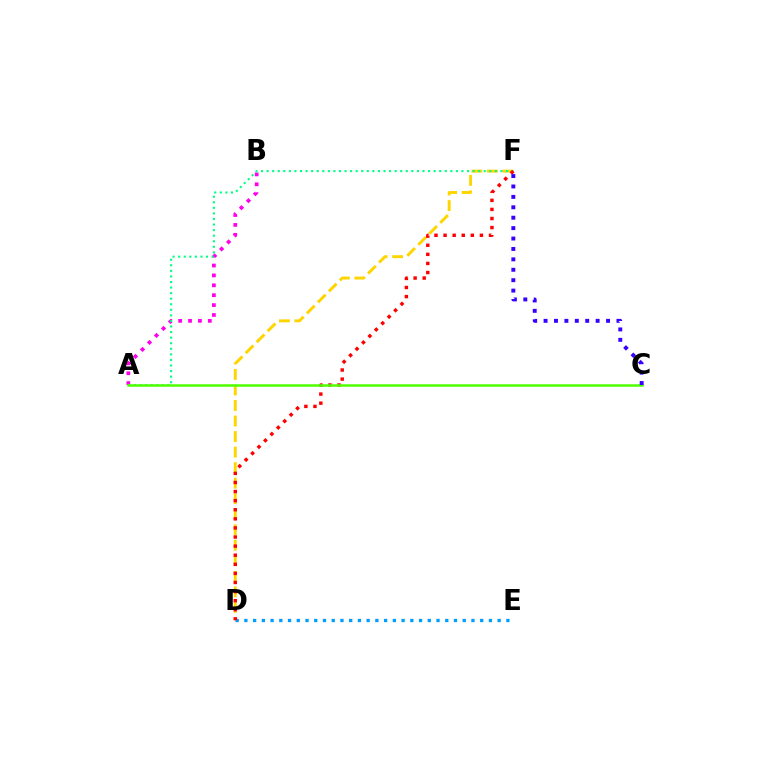{('D', 'F'): [{'color': '#ffd500', 'line_style': 'dashed', 'thickness': 2.11}, {'color': '#ff0000', 'line_style': 'dotted', 'thickness': 2.47}], ('A', 'B'): [{'color': '#ff00ed', 'line_style': 'dotted', 'thickness': 2.69}], ('A', 'F'): [{'color': '#00ff86', 'line_style': 'dotted', 'thickness': 1.51}], ('D', 'E'): [{'color': '#009eff', 'line_style': 'dotted', 'thickness': 2.37}], ('A', 'C'): [{'color': '#4fff00', 'line_style': 'solid', 'thickness': 1.8}], ('C', 'F'): [{'color': '#3700ff', 'line_style': 'dotted', 'thickness': 2.83}]}